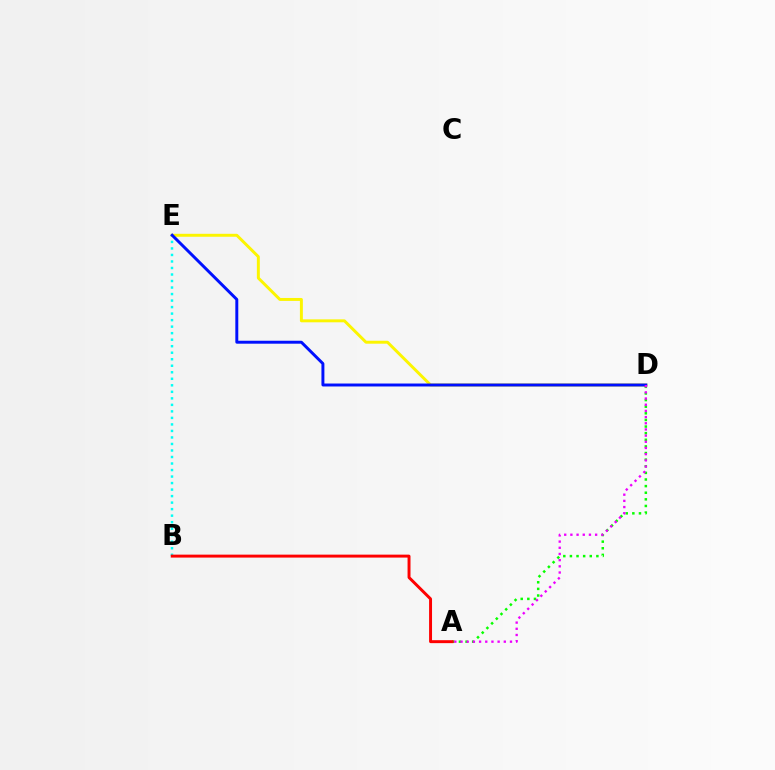{('B', 'E'): [{'color': '#00fff6', 'line_style': 'dotted', 'thickness': 1.77}], ('D', 'E'): [{'color': '#fcf500', 'line_style': 'solid', 'thickness': 2.12}, {'color': '#0010ff', 'line_style': 'solid', 'thickness': 2.12}], ('A', 'D'): [{'color': '#08ff00', 'line_style': 'dotted', 'thickness': 1.8}, {'color': '#ee00ff', 'line_style': 'dotted', 'thickness': 1.68}], ('A', 'B'): [{'color': '#ff0000', 'line_style': 'solid', 'thickness': 2.12}]}